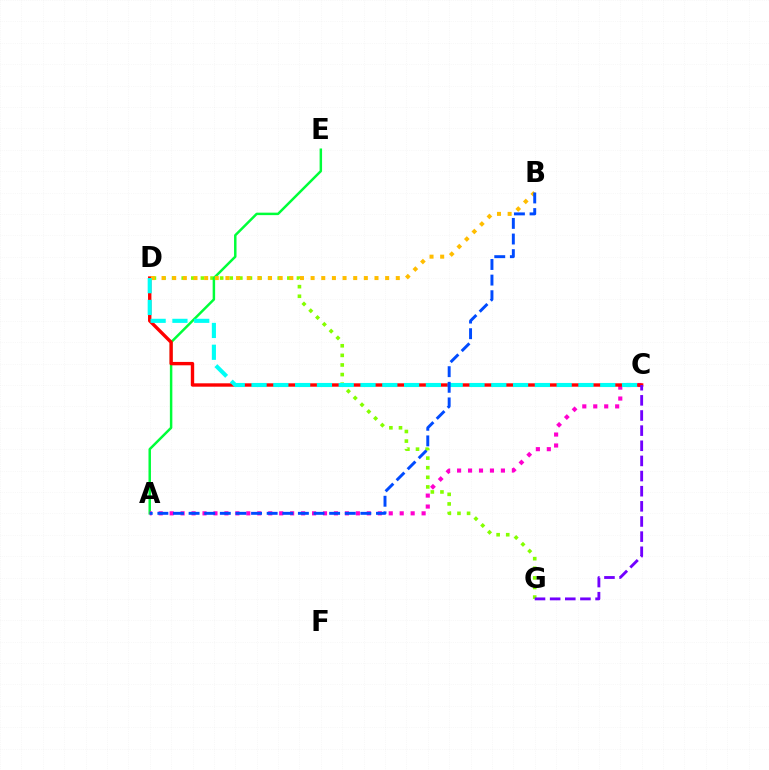{('D', 'G'): [{'color': '#84ff00', 'line_style': 'dotted', 'thickness': 2.61}], ('A', 'E'): [{'color': '#00ff39', 'line_style': 'solid', 'thickness': 1.78}], ('A', 'C'): [{'color': '#ff00cf', 'line_style': 'dotted', 'thickness': 2.98}], ('C', 'D'): [{'color': '#ff0000', 'line_style': 'solid', 'thickness': 2.43}, {'color': '#00fff6', 'line_style': 'dashed', 'thickness': 2.96}], ('C', 'G'): [{'color': '#7200ff', 'line_style': 'dashed', 'thickness': 2.06}], ('B', 'D'): [{'color': '#ffbd00', 'line_style': 'dotted', 'thickness': 2.89}], ('A', 'B'): [{'color': '#004bff', 'line_style': 'dashed', 'thickness': 2.12}]}